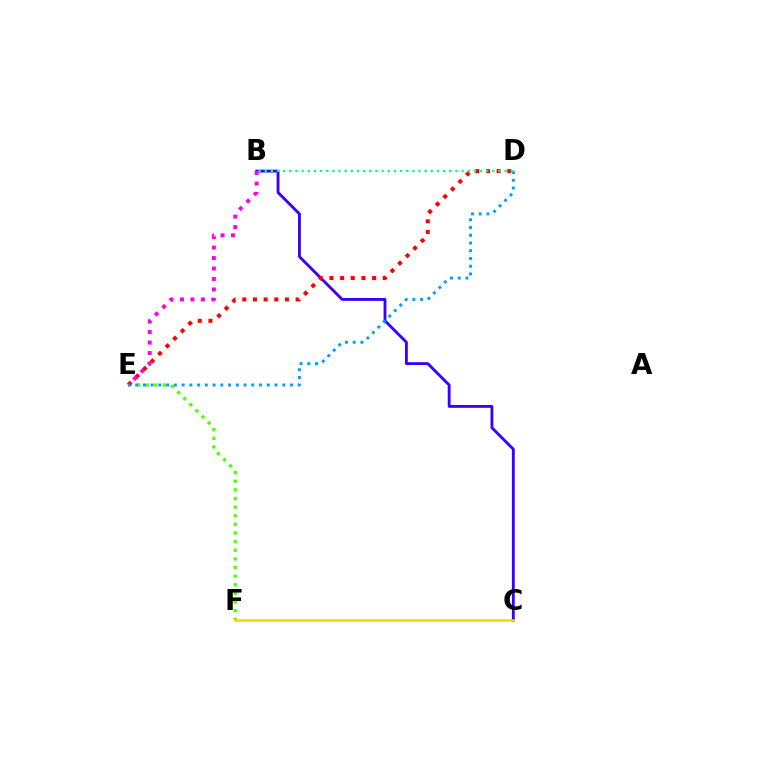{('B', 'C'): [{'color': '#3700ff', 'line_style': 'solid', 'thickness': 2.05}], ('E', 'F'): [{'color': '#4fff00', 'line_style': 'dotted', 'thickness': 2.34}], ('C', 'F'): [{'color': '#ffd500', 'line_style': 'solid', 'thickness': 1.86}], ('D', 'E'): [{'color': '#ff0000', 'line_style': 'dotted', 'thickness': 2.9}, {'color': '#009eff', 'line_style': 'dotted', 'thickness': 2.1}], ('B', 'E'): [{'color': '#ff00ed', 'line_style': 'dotted', 'thickness': 2.85}], ('B', 'D'): [{'color': '#00ff86', 'line_style': 'dotted', 'thickness': 1.67}]}